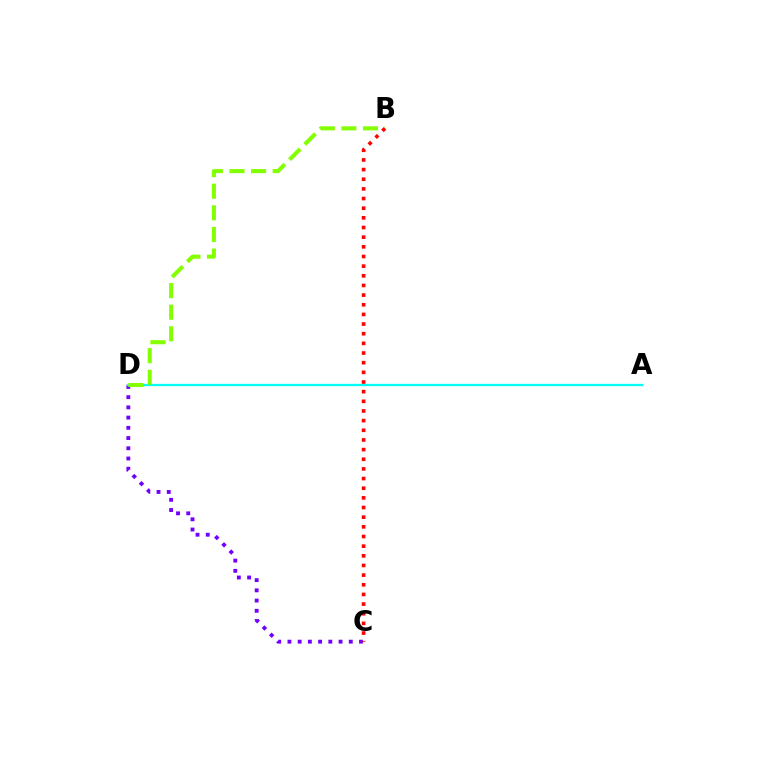{('C', 'D'): [{'color': '#7200ff', 'line_style': 'dotted', 'thickness': 2.78}], ('A', 'D'): [{'color': '#00fff6', 'line_style': 'solid', 'thickness': 1.67}], ('B', 'D'): [{'color': '#84ff00', 'line_style': 'dashed', 'thickness': 2.93}], ('B', 'C'): [{'color': '#ff0000', 'line_style': 'dotted', 'thickness': 2.62}]}